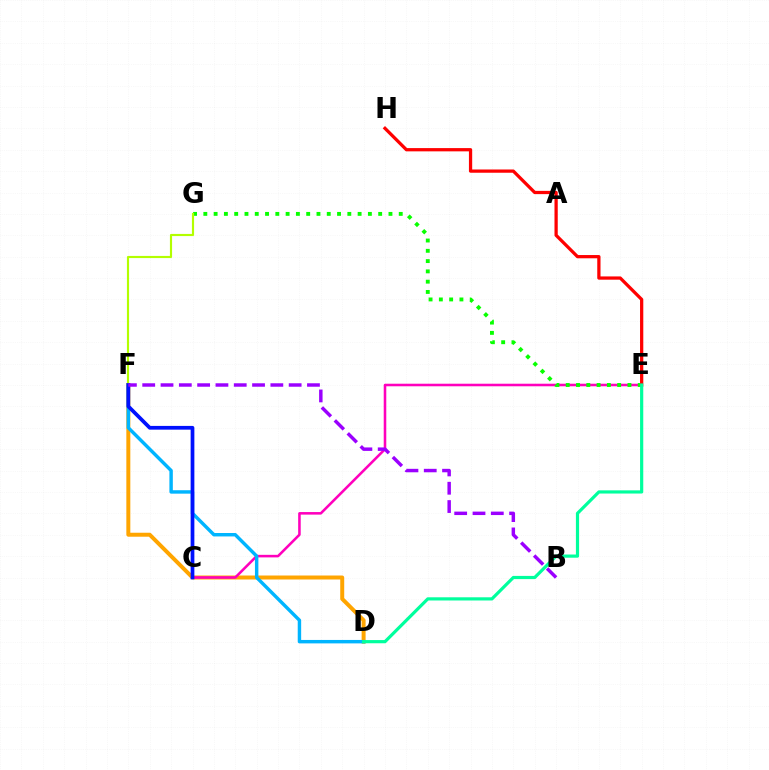{('D', 'F'): [{'color': '#ffa500', 'line_style': 'solid', 'thickness': 2.86}, {'color': '#00b5ff', 'line_style': 'solid', 'thickness': 2.47}], ('C', 'E'): [{'color': '#ff00bd', 'line_style': 'solid', 'thickness': 1.84}], ('E', 'G'): [{'color': '#08ff00', 'line_style': 'dotted', 'thickness': 2.79}], ('E', 'H'): [{'color': '#ff0000', 'line_style': 'solid', 'thickness': 2.34}], ('F', 'G'): [{'color': '#b3ff00', 'line_style': 'solid', 'thickness': 1.55}], ('D', 'E'): [{'color': '#00ff9d', 'line_style': 'solid', 'thickness': 2.3}], ('C', 'F'): [{'color': '#0010ff', 'line_style': 'solid', 'thickness': 2.69}], ('B', 'F'): [{'color': '#9b00ff', 'line_style': 'dashed', 'thickness': 2.49}]}